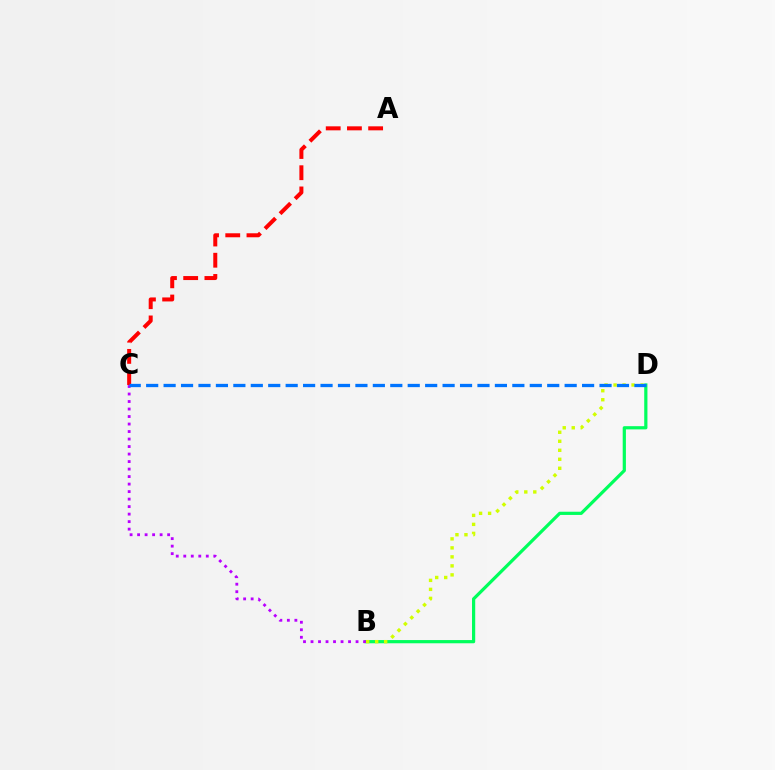{('B', 'D'): [{'color': '#00ff5c', 'line_style': 'solid', 'thickness': 2.31}, {'color': '#d1ff00', 'line_style': 'dotted', 'thickness': 2.45}], ('B', 'C'): [{'color': '#b900ff', 'line_style': 'dotted', 'thickness': 2.04}], ('A', 'C'): [{'color': '#ff0000', 'line_style': 'dashed', 'thickness': 2.88}], ('C', 'D'): [{'color': '#0074ff', 'line_style': 'dashed', 'thickness': 2.37}]}